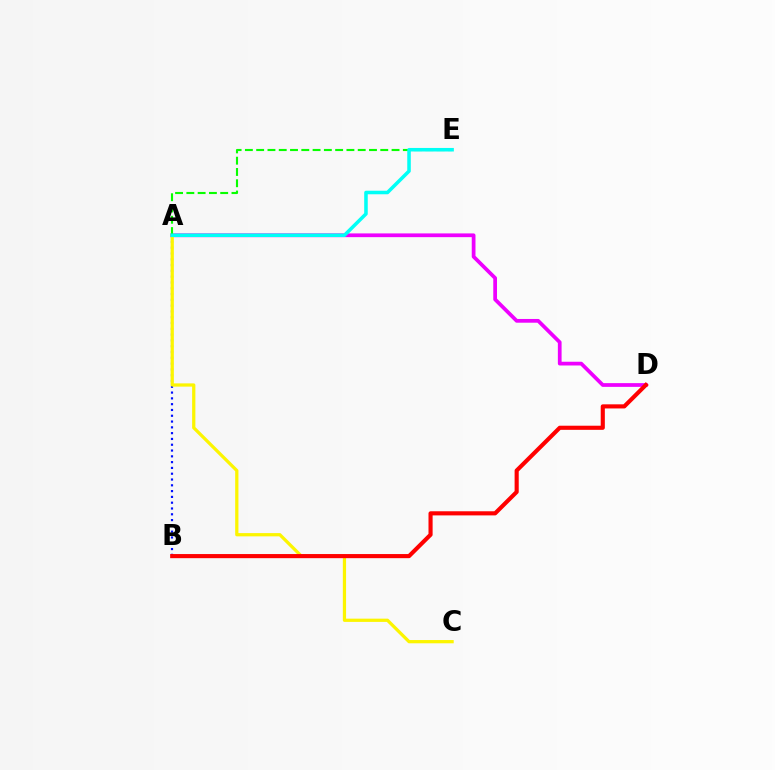{('A', 'D'): [{'color': '#ee00ff', 'line_style': 'solid', 'thickness': 2.69}], ('A', 'B'): [{'color': '#0010ff', 'line_style': 'dotted', 'thickness': 1.57}], ('A', 'C'): [{'color': '#fcf500', 'line_style': 'solid', 'thickness': 2.34}], ('A', 'E'): [{'color': '#08ff00', 'line_style': 'dashed', 'thickness': 1.53}, {'color': '#00fff6', 'line_style': 'solid', 'thickness': 2.55}], ('B', 'D'): [{'color': '#ff0000', 'line_style': 'solid', 'thickness': 2.97}]}